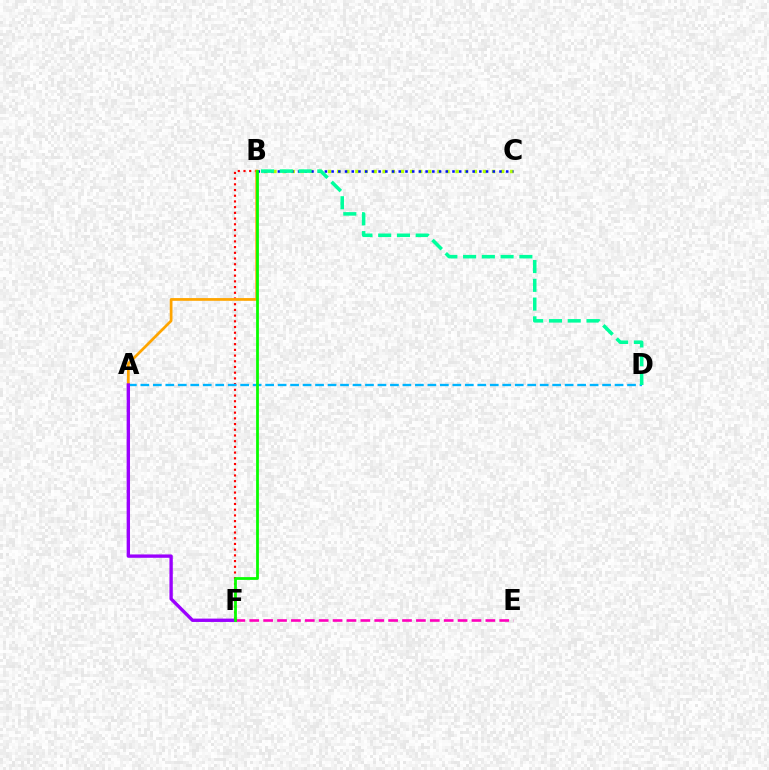{('B', 'C'): [{'color': '#b3ff00', 'line_style': 'dotted', 'thickness': 2.48}, {'color': '#0010ff', 'line_style': 'dotted', 'thickness': 1.82}], ('E', 'F'): [{'color': '#ff00bd', 'line_style': 'dashed', 'thickness': 1.89}], ('B', 'F'): [{'color': '#ff0000', 'line_style': 'dotted', 'thickness': 1.55}, {'color': '#08ff00', 'line_style': 'solid', 'thickness': 2.0}], ('A', 'D'): [{'color': '#00b5ff', 'line_style': 'dashed', 'thickness': 1.7}], ('A', 'B'): [{'color': '#ffa500', 'line_style': 'solid', 'thickness': 1.97}], ('A', 'F'): [{'color': '#9b00ff', 'line_style': 'solid', 'thickness': 2.41}], ('B', 'D'): [{'color': '#00ff9d', 'line_style': 'dashed', 'thickness': 2.55}]}